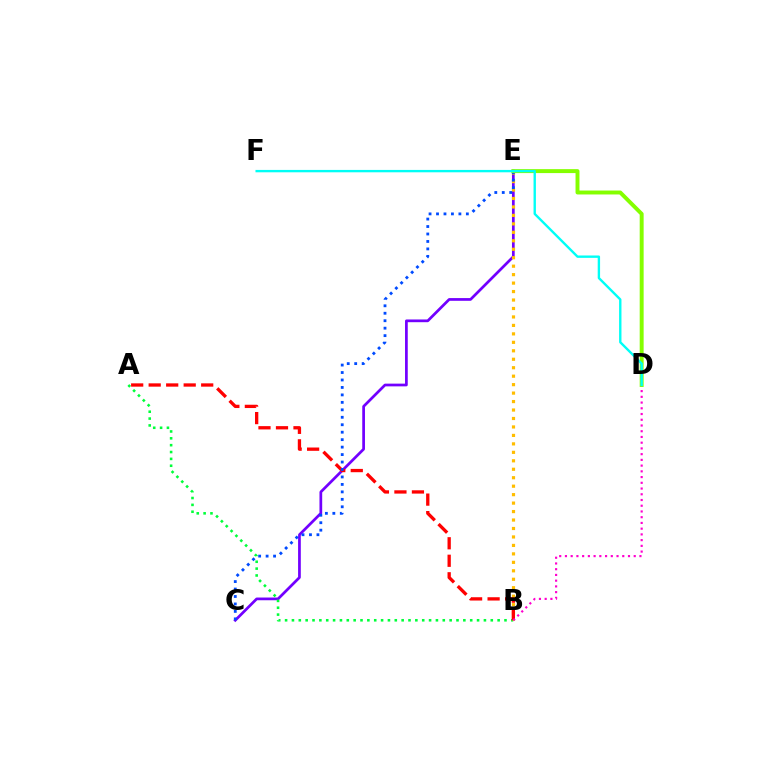{('C', 'E'): [{'color': '#7200ff', 'line_style': 'solid', 'thickness': 1.96}, {'color': '#004bff', 'line_style': 'dotted', 'thickness': 2.03}], ('A', 'B'): [{'color': '#00ff39', 'line_style': 'dotted', 'thickness': 1.86}, {'color': '#ff0000', 'line_style': 'dashed', 'thickness': 2.38}], ('B', 'E'): [{'color': '#ffbd00', 'line_style': 'dotted', 'thickness': 2.3}], ('B', 'D'): [{'color': '#ff00cf', 'line_style': 'dotted', 'thickness': 1.56}], ('D', 'E'): [{'color': '#84ff00', 'line_style': 'solid', 'thickness': 2.84}], ('D', 'F'): [{'color': '#00fff6', 'line_style': 'solid', 'thickness': 1.71}]}